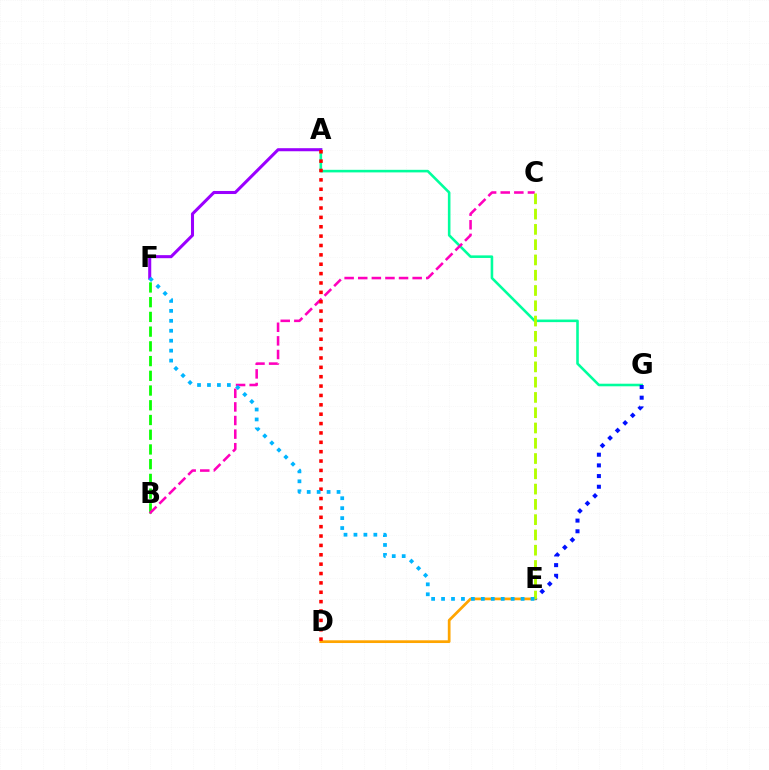{('A', 'G'): [{'color': '#00ff9d', 'line_style': 'solid', 'thickness': 1.86}], ('D', 'E'): [{'color': '#ffa500', 'line_style': 'solid', 'thickness': 1.96}], ('A', 'F'): [{'color': '#9b00ff', 'line_style': 'solid', 'thickness': 2.2}], ('B', 'F'): [{'color': '#08ff00', 'line_style': 'dashed', 'thickness': 2.0}], ('B', 'C'): [{'color': '#ff00bd', 'line_style': 'dashed', 'thickness': 1.85}], ('E', 'G'): [{'color': '#0010ff', 'line_style': 'dotted', 'thickness': 2.9}], ('A', 'D'): [{'color': '#ff0000', 'line_style': 'dotted', 'thickness': 2.55}], ('C', 'E'): [{'color': '#b3ff00', 'line_style': 'dashed', 'thickness': 2.08}], ('E', 'F'): [{'color': '#00b5ff', 'line_style': 'dotted', 'thickness': 2.7}]}